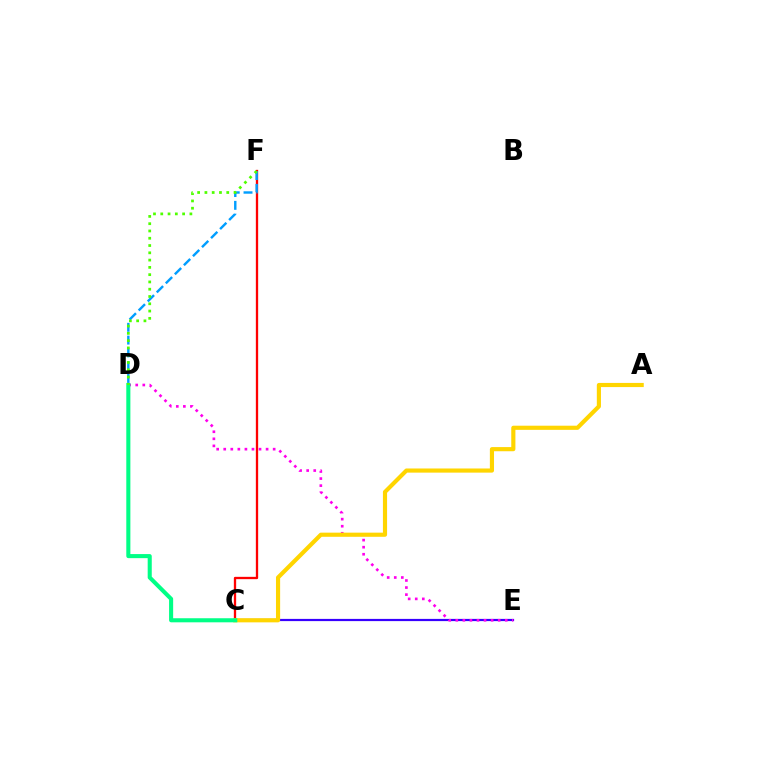{('C', 'F'): [{'color': '#ff0000', 'line_style': 'solid', 'thickness': 1.67}], ('C', 'E'): [{'color': '#3700ff', 'line_style': 'solid', 'thickness': 1.59}], ('D', 'E'): [{'color': '#ff00ed', 'line_style': 'dotted', 'thickness': 1.92}], ('A', 'C'): [{'color': '#ffd500', 'line_style': 'solid', 'thickness': 2.99}], ('D', 'F'): [{'color': '#009eff', 'line_style': 'dashed', 'thickness': 1.74}, {'color': '#4fff00', 'line_style': 'dotted', 'thickness': 1.98}], ('C', 'D'): [{'color': '#00ff86', 'line_style': 'solid', 'thickness': 2.93}]}